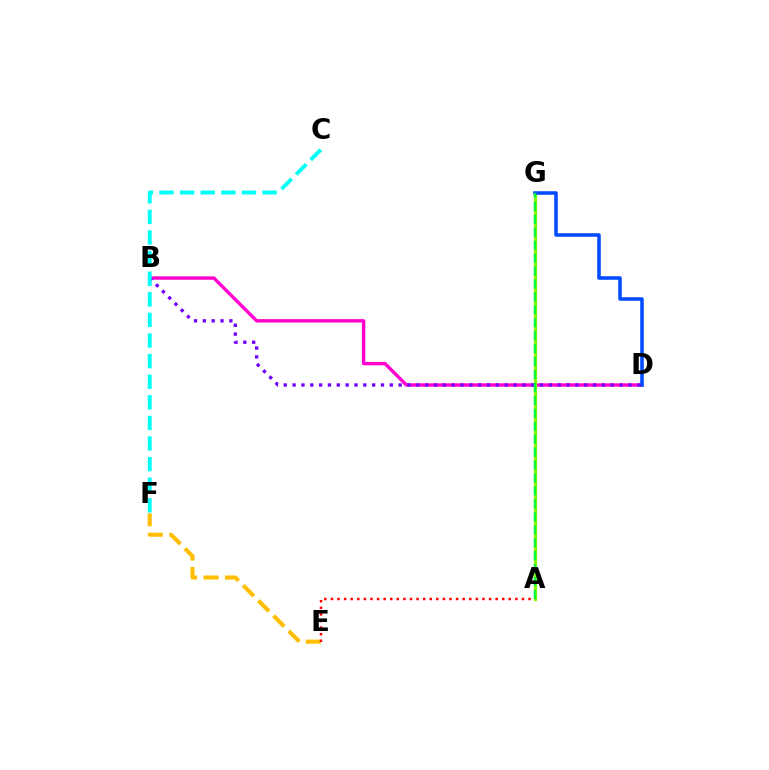{('E', 'F'): [{'color': '#ffbd00', 'line_style': 'dashed', 'thickness': 2.92}], ('B', 'D'): [{'color': '#ff00cf', 'line_style': 'solid', 'thickness': 2.44}, {'color': '#7200ff', 'line_style': 'dotted', 'thickness': 2.4}], ('A', 'G'): [{'color': '#84ff00', 'line_style': 'solid', 'thickness': 2.28}, {'color': '#00ff39', 'line_style': 'dashed', 'thickness': 1.76}], ('D', 'G'): [{'color': '#004bff', 'line_style': 'solid', 'thickness': 2.55}], ('C', 'F'): [{'color': '#00fff6', 'line_style': 'dashed', 'thickness': 2.8}], ('A', 'E'): [{'color': '#ff0000', 'line_style': 'dotted', 'thickness': 1.79}]}